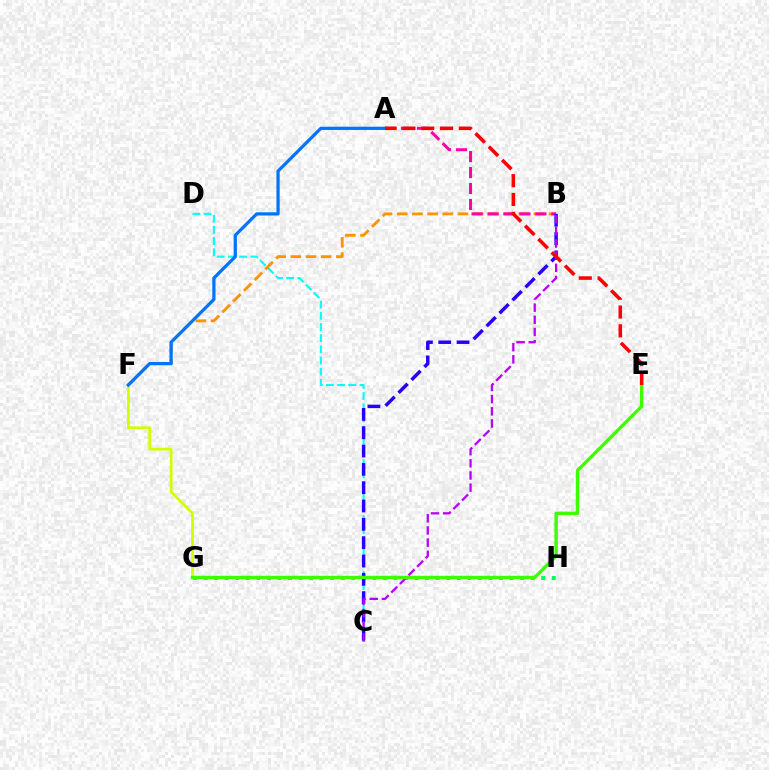{('C', 'D'): [{'color': '#00fff6', 'line_style': 'dashed', 'thickness': 1.52}], ('B', 'F'): [{'color': '#ff9400', 'line_style': 'dashed', 'thickness': 2.06}], ('A', 'B'): [{'color': '#ff00ac', 'line_style': 'dashed', 'thickness': 2.17}], ('G', 'H'): [{'color': '#00ff5c', 'line_style': 'dotted', 'thickness': 2.87}], ('B', 'C'): [{'color': '#2500ff', 'line_style': 'dashed', 'thickness': 2.49}, {'color': '#b900ff', 'line_style': 'dashed', 'thickness': 1.65}], ('F', 'G'): [{'color': '#d1ff00', 'line_style': 'solid', 'thickness': 2.01}], ('E', 'G'): [{'color': '#3dff00', 'line_style': 'solid', 'thickness': 2.45}], ('A', 'F'): [{'color': '#0074ff', 'line_style': 'solid', 'thickness': 2.33}], ('A', 'E'): [{'color': '#ff0000', 'line_style': 'dashed', 'thickness': 2.56}]}